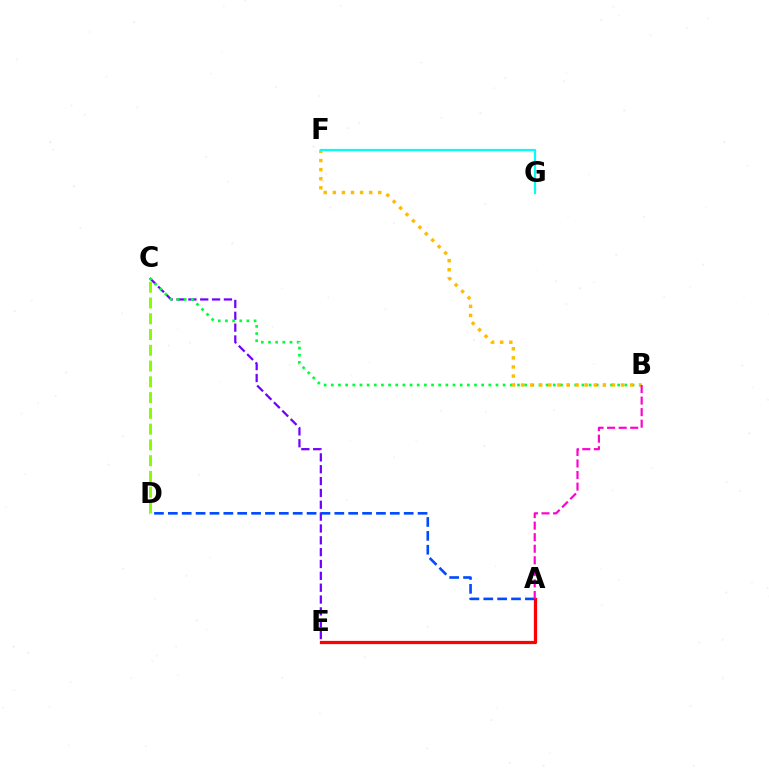{('C', 'E'): [{'color': '#7200ff', 'line_style': 'dashed', 'thickness': 1.61}], ('A', 'E'): [{'color': '#ff0000', 'line_style': 'solid', 'thickness': 2.34}], ('A', 'D'): [{'color': '#004bff', 'line_style': 'dashed', 'thickness': 1.88}], ('B', 'C'): [{'color': '#00ff39', 'line_style': 'dotted', 'thickness': 1.95}], ('B', 'F'): [{'color': '#ffbd00', 'line_style': 'dotted', 'thickness': 2.47}], ('A', 'B'): [{'color': '#ff00cf', 'line_style': 'dashed', 'thickness': 1.57}], ('F', 'G'): [{'color': '#00fff6', 'line_style': 'solid', 'thickness': 1.59}], ('C', 'D'): [{'color': '#84ff00', 'line_style': 'dashed', 'thickness': 2.14}]}